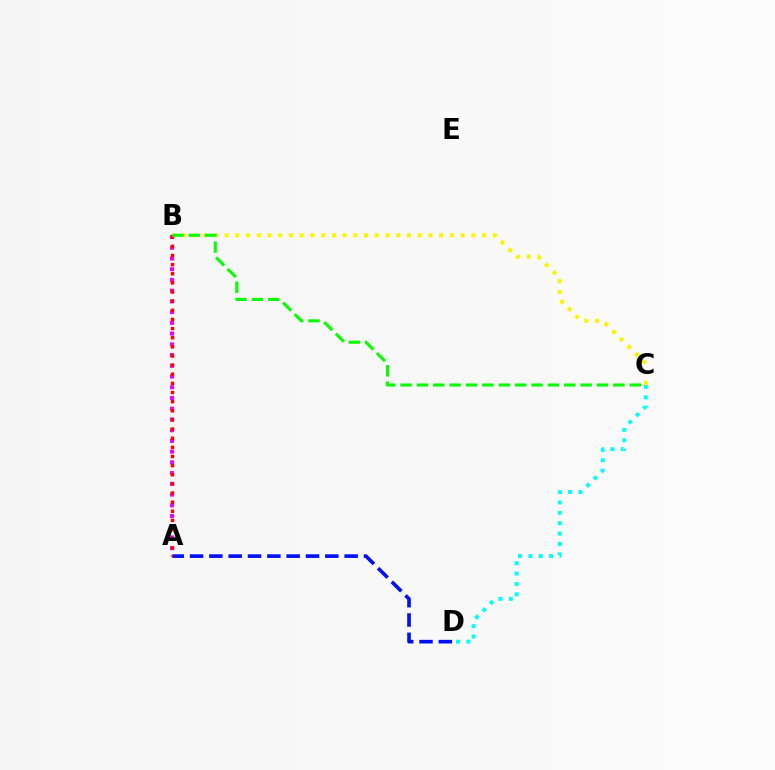{('C', 'D'): [{'color': '#00fff6', 'line_style': 'dotted', 'thickness': 2.82}], ('A', 'B'): [{'color': '#ee00ff', 'line_style': 'dotted', 'thickness': 2.92}, {'color': '#ff0000', 'line_style': 'dotted', 'thickness': 2.48}], ('A', 'D'): [{'color': '#0010ff', 'line_style': 'dashed', 'thickness': 2.63}], ('B', 'C'): [{'color': '#fcf500', 'line_style': 'dotted', 'thickness': 2.91}, {'color': '#08ff00', 'line_style': 'dashed', 'thickness': 2.22}]}